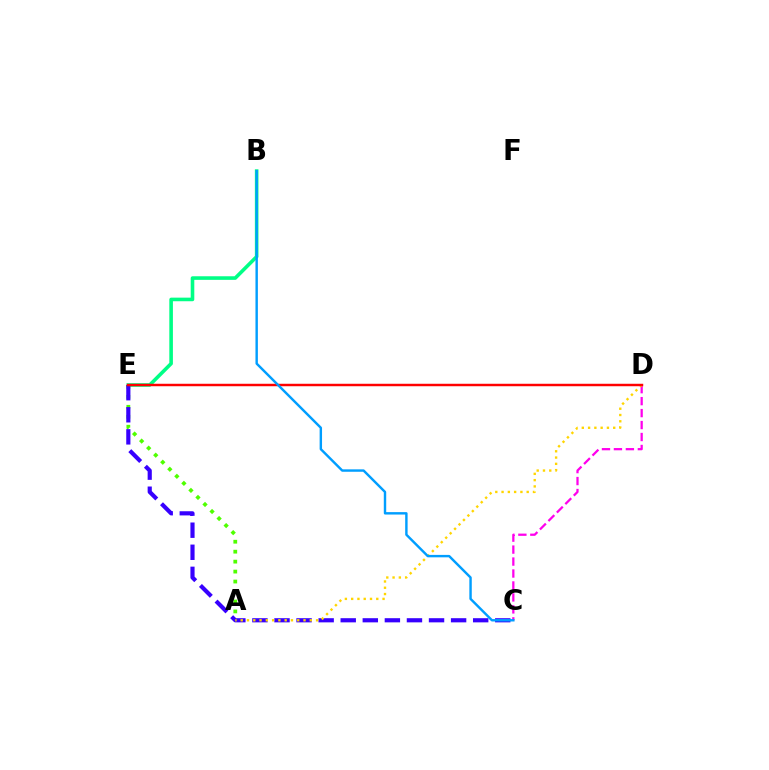{('B', 'E'): [{'color': '#00ff86', 'line_style': 'solid', 'thickness': 2.59}], ('A', 'E'): [{'color': '#4fff00', 'line_style': 'dotted', 'thickness': 2.71}], ('C', 'D'): [{'color': '#ff00ed', 'line_style': 'dashed', 'thickness': 1.62}], ('C', 'E'): [{'color': '#3700ff', 'line_style': 'dashed', 'thickness': 3.0}], ('A', 'D'): [{'color': '#ffd500', 'line_style': 'dotted', 'thickness': 1.71}], ('D', 'E'): [{'color': '#ff0000', 'line_style': 'solid', 'thickness': 1.77}], ('B', 'C'): [{'color': '#009eff', 'line_style': 'solid', 'thickness': 1.74}]}